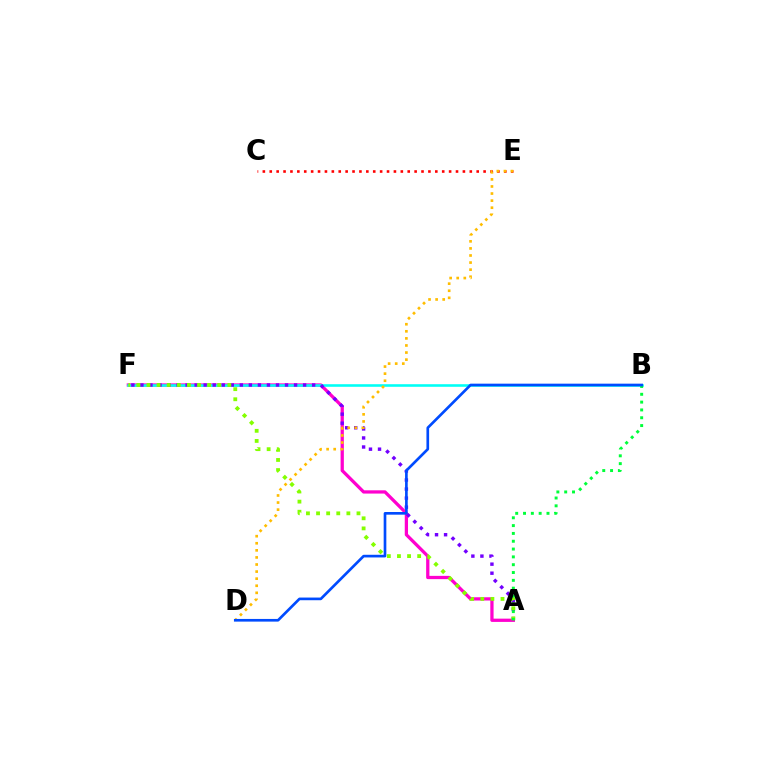{('A', 'F'): [{'color': '#ff00cf', 'line_style': 'solid', 'thickness': 2.35}, {'color': '#7200ff', 'line_style': 'dotted', 'thickness': 2.46}, {'color': '#84ff00', 'line_style': 'dotted', 'thickness': 2.75}], ('B', 'F'): [{'color': '#00fff6', 'line_style': 'solid', 'thickness': 1.86}], ('C', 'E'): [{'color': '#ff0000', 'line_style': 'dotted', 'thickness': 1.87}], ('A', 'B'): [{'color': '#00ff39', 'line_style': 'dotted', 'thickness': 2.12}], ('D', 'E'): [{'color': '#ffbd00', 'line_style': 'dotted', 'thickness': 1.92}], ('B', 'D'): [{'color': '#004bff', 'line_style': 'solid', 'thickness': 1.92}]}